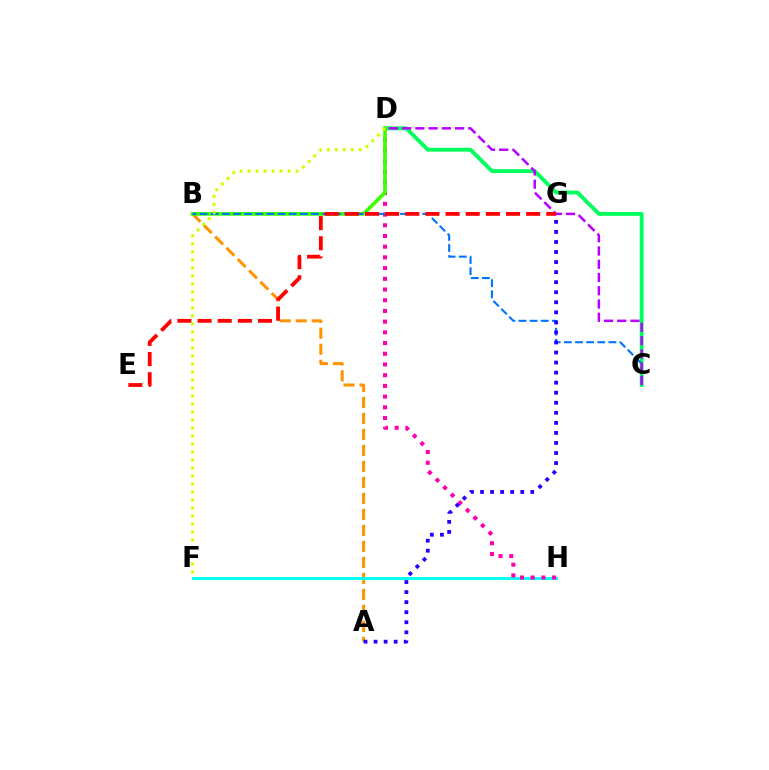{('A', 'B'): [{'color': '#ff9400', 'line_style': 'dashed', 'thickness': 2.17}], ('F', 'H'): [{'color': '#00fff6', 'line_style': 'solid', 'thickness': 2.09}], ('C', 'D'): [{'color': '#00ff5c', 'line_style': 'solid', 'thickness': 2.77}, {'color': '#b900ff', 'line_style': 'dashed', 'thickness': 1.8}], ('D', 'H'): [{'color': '#ff00ac', 'line_style': 'dotted', 'thickness': 2.91}], ('B', 'D'): [{'color': '#3dff00', 'line_style': 'solid', 'thickness': 2.66}], ('B', 'C'): [{'color': '#0074ff', 'line_style': 'dashed', 'thickness': 1.51}], ('A', 'G'): [{'color': '#2500ff', 'line_style': 'dotted', 'thickness': 2.73}], ('E', 'G'): [{'color': '#ff0000', 'line_style': 'dashed', 'thickness': 2.74}], ('D', 'F'): [{'color': '#d1ff00', 'line_style': 'dotted', 'thickness': 2.18}]}